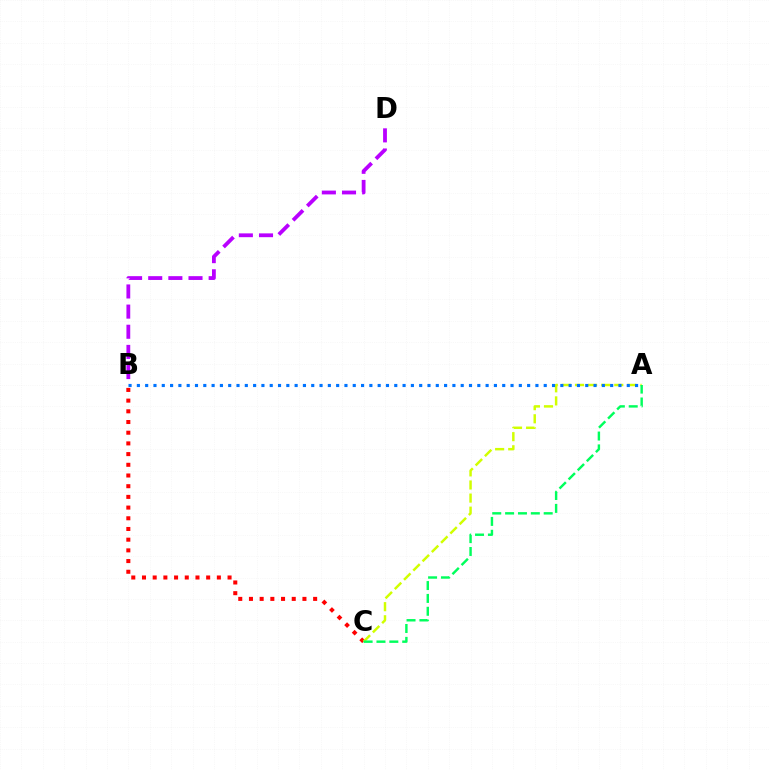{('B', 'C'): [{'color': '#ff0000', 'line_style': 'dotted', 'thickness': 2.91}], ('A', 'C'): [{'color': '#d1ff00', 'line_style': 'dashed', 'thickness': 1.78}, {'color': '#00ff5c', 'line_style': 'dashed', 'thickness': 1.75}], ('B', 'D'): [{'color': '#b900ff', 'line_style': 'dashed', 'thickness': 2.74}], ('A', 'B'): [{'color': '#0074ff', 'line_style': 'dotted', 'thickness': 2.26}]}